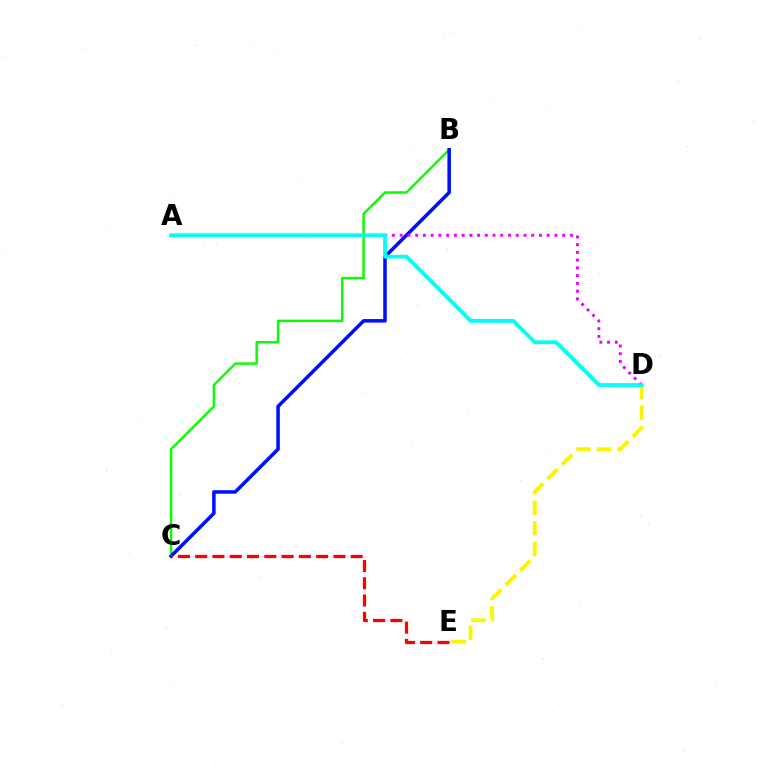{('B', 'C'): [{'color': '#08ff00', 'line_style': 'solid', 'thickness': 1.76}, {'color': '#0010ff', 'line_style': 'solid', 'thickness': 2.55}], ('D', 'E'): [{'color': '#fcf500', 'line_style': 'dashed', 'thickness': 2.79}], ('C', 'E'): [{'color': '#ff0000', 'line_style': 'dashed', 'thickness': 2.35}], ('A', 'D'): [{'color': '#ee00ff', 'line_style': 'dotted', 'thickness': 2.1}, {'color': '#00fff6', 'line_style': 'solid', 'thickness': 2.74}]}